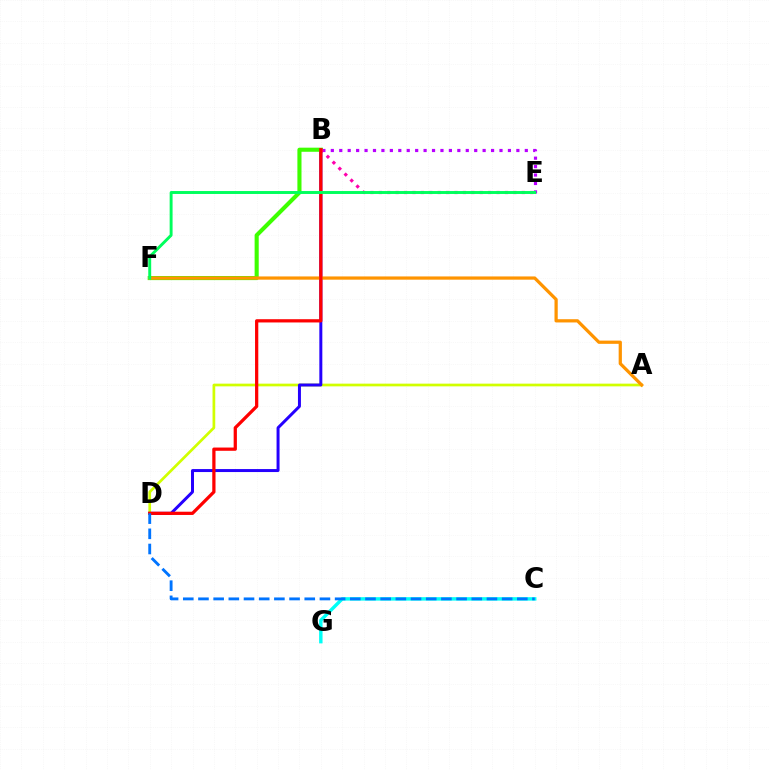{('A', 'D'): [{'color': '#d1ff00', 'line_style': 'solid', 'thickness': 1.95}], ('B', 'E'): [{'color': '#b900ff', 'line_style': 'dotted', 'thickness': 2.29}, {'color': '#ff00ac', 'line_style': 'dotted', 'thickness': 2.28}], ('B', 'D'): [{'color': '#2500ff', 'line_style': 'solid', 'thickness': 2.15}, {'color': '#ff0000', 'line_style': 'solid', 'thickness': 2.34}], ('C', 'G'): [{'color': '#00fff6', 'line_style': 'solid', 'thickness': 2.46}], ('B', 'F'): [{'color': '#3dff00', 'line_style': 'solid', 'thickness': 2.95}], ('A', 'F'): [{'color': '#ff9400', 'line_style': 'solid', 'thickness': 2.33}], ('C', 'D'): [{'color': '#0074ff', 'line_style': 'dashed', 'thickness': 2.06}], ('E', 'F'): [{'color': '#00ff5c', 'line_style': 'solid', 'thickness': 2.11}]}